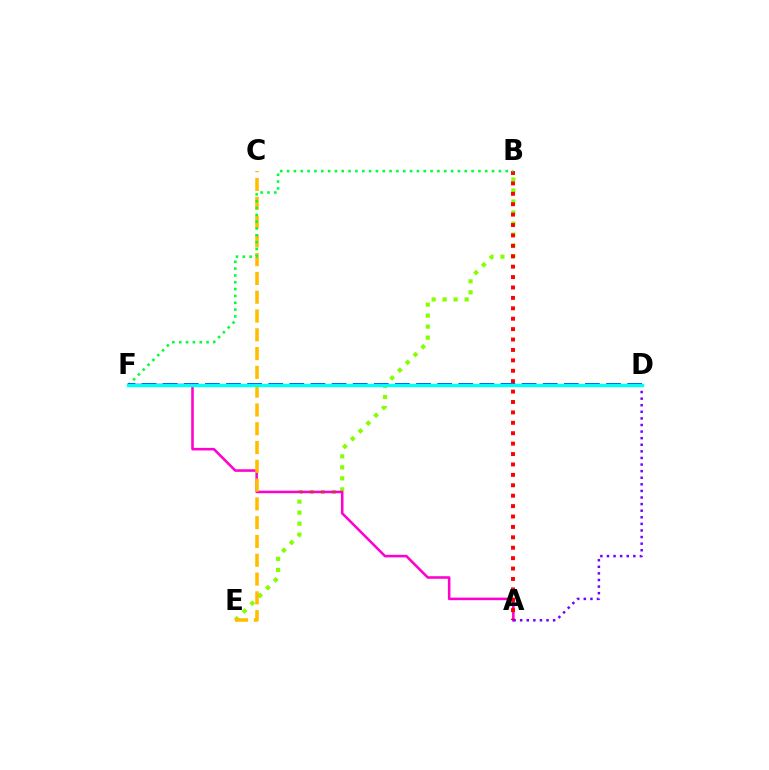{('B', 'E'): [{'color': '#84ff00', 'line_style': 'dotted', 'thickness': 2.99}], ('A', 'F'): [{'color': '#ff00cf', 'line_style': 'solid', 'thickness': 1.84}], ('C', 'E'): [{'color': '#ffbd00', 'line_style': 'dashed', 'thickness': 2.55}], ('A', 'B'): [{'color': '#ff0000', 'line_style': 'dotted', 'thickness': 2.83}], ('B', 'F'): [{'color': '#00ff39', 'line_style': 'dotted', 'thickness': 1.86}], ('D', 'F'): [{'color': '#004bff', 'line_style': 'dashed', 'thickness': 2.87}, {'color': '#00fff6', 'line_style': 'solid', 'thickness': 2.42}], ('A', 'D'): [{'color': '#7200ff', 'line_style': 'dotted', 'thickness': 1.79}]}